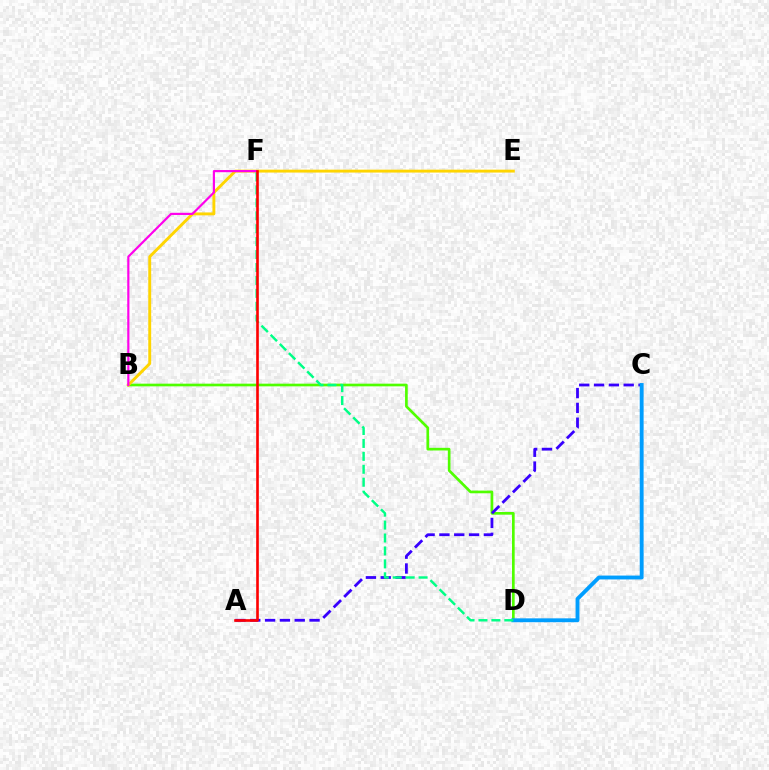{('B', 'D'): [{'color': '#4fff00', 'line_style': 'solid', 'thickness': 1.93}], ('B', 'E'): [{'color': '#ffd500', 'line_style': 'solid', 'thickness': 2.09}], ('A', 'C'): [{'color': '#3700ff', 'line_style': 'dashed', 'thickness': 2.01}], ('C', 'D'): [{'color': '#009eff', 'line_style': 'solid', 'thickness': 2.78}], ('B', 'F'): [{'color': '#ff00ed', 'line_style': 'solid', 'thickness': 1.57}], ('D', 'F'): [{'color': '#00ff86', 'line_style': 'dashed', 'thickness': 1.76}], ('A', 'F'): [{'color': '#ff0000', 'line_style': 'solid', 'thickness': 1.89}]}